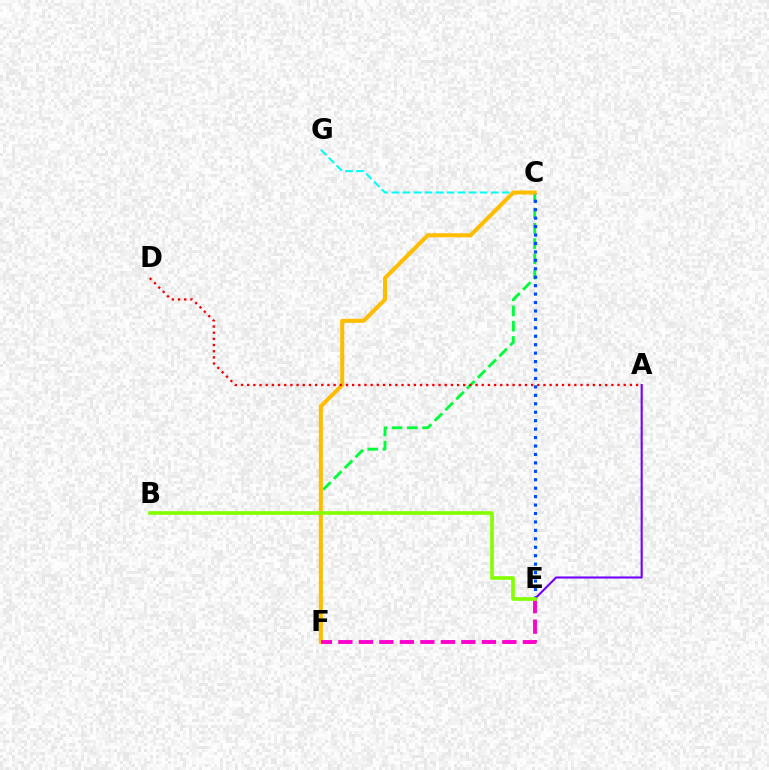{('C', 'F'): [{'color': '#00ff39', 'line_style': 'dashed', 'thickness': 2.07}, {'color': '#ffbd00', 'line_style': 'solid', 'thickness': 2.9}], ('C', 'E'): [{'color': '#004bff', 'line_style': 'dotted', 'thickness': 2.29}], ('C', 'G'): [{'color': '#00fff6', 'line_style': 'dashed', 'thickness': 1.5}], ('A', 'E'): [{'color': '#7200ff', 'line_style': 'solid', 'thickness': 1.51}], ('A', 'D'): [{'color': '#ff0000', 'line_style': 'dotted', 'thickness': 1.68}], ('E', 'F'): [{'color': '#ff00cf', 'line_style': 'dashed', 'thickness': 2.78}], ('B', 'E'): [{'color': '#84ff00', 'line_style': 'solid', 'thickness': 2.63}]}